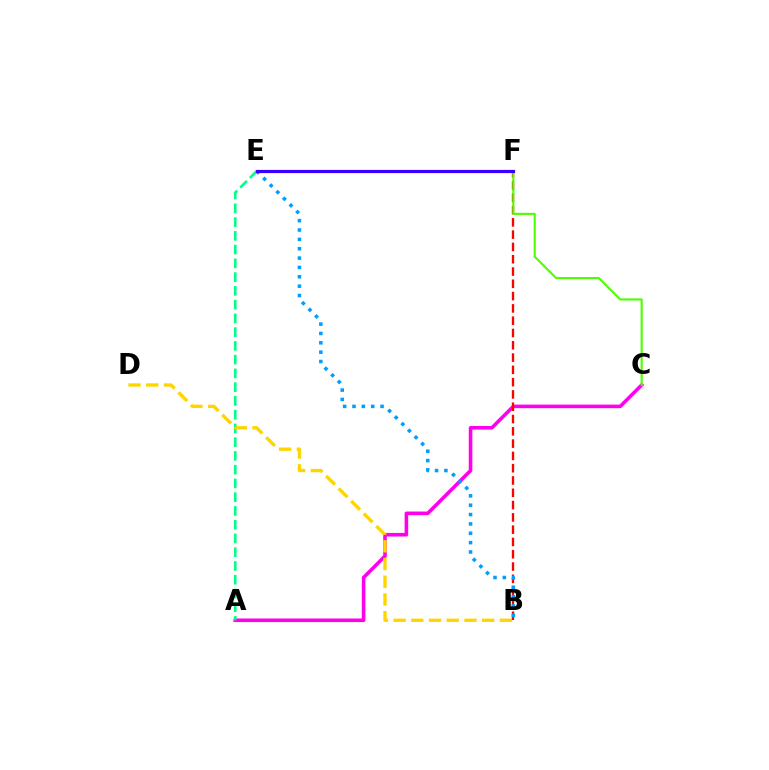{('A', 'C'): [{'color': '#ff00ed', 'line_style': 'solid', 'thickness': 2.58}], ('A', 'E'): [{'color': '#00ff86', 'line_style': 'dashed', 'thickness': 1.87}], ('B', 'D'): [{'color': '#ffd500', 'line_style': 'dashed', 'thickness': 2.41}], ('B', 'F'): [{'color': '#ff0000', 'line_style': 'dashed', 'thickness': 1.67}], ('C', 'F'): [{'color': '#4fff00', 'line_style': 'solid', 'thickness': 1.53}], ('B', 'E'): [{'color': '#009eff', 'line_style': 'dotted', 'thickness': 2.54}], ('E', 'F'): [{'color': '#3700ff', 'line_style': 'solid', 'thickness': 2.29}]}